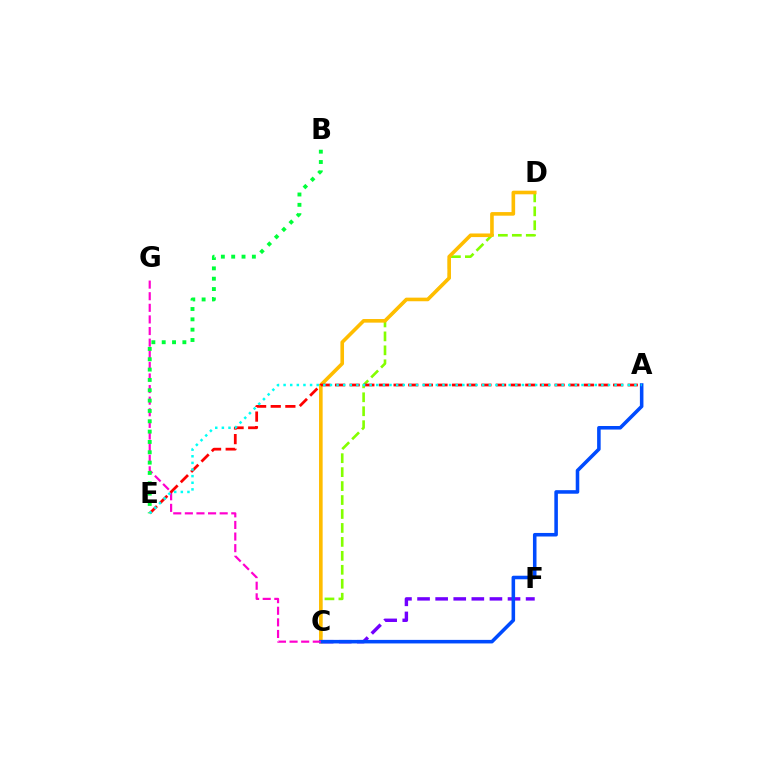{('C', 'D'): [{'color': '#84ff00', 'line_style': 'dashed', 'thickness': 1.9}, {'color': '#ffbd00', 'line_style': 'solid', 'thickness': 2.6}], ('C', 'F'): [{'color': '#7200ff', 'line_style': 'dashed', 'thickness': 2.46}], ('A', 'C'): [{'color': '#004bff', 'line_style': 'solid', 'thickness': 2.56}], ('C', 'G'): [{'color': '#ff00cf', 'line_style': 'dashed', 'thickness': 1.58}], ('A', 'E'): [{'color': '#ff0000', 'line_style': 'dashed', 'thickness': 1.99}, {'color': '#00fff6', 'line_style': 'dotted', 'thickness': 1.8}], ('B', 'E'): [{'color': '#00ff39', 'line_style': 'dotted', 'thickness': 2.81}]}